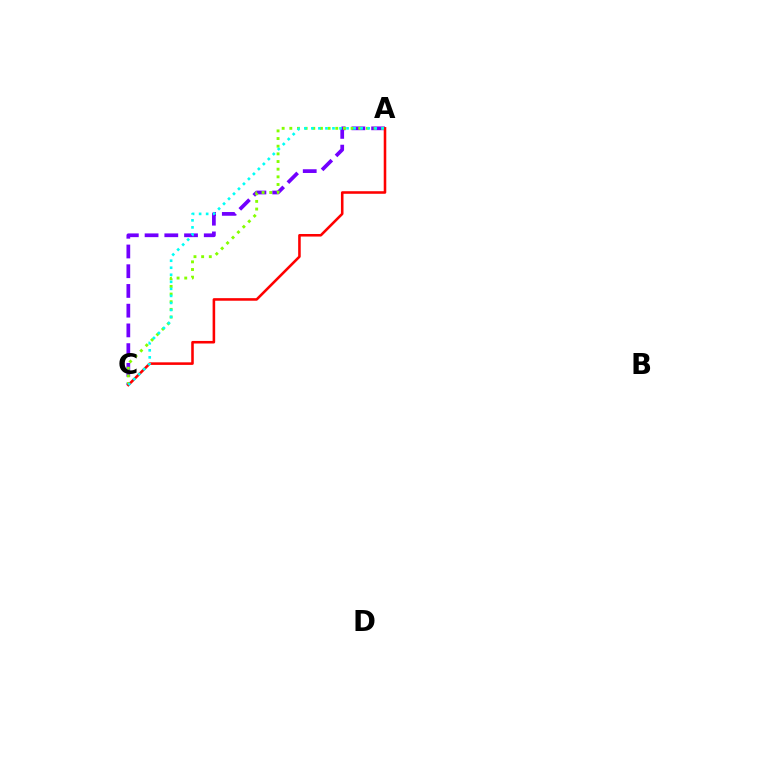{('A', 'C'): [{'color': '#7200ff', 'line_style': 'dashed', 'thickness': 2.68}, {'color': '#84ff00', 'line_style': 'dotted', 'thickness': 2.08}, {'color': '#ff0000', 'line_style': 'solid', 'thickness': 1.85}, {'color': '#00fff6', 'line_style': 'dotted', 'thickness': 1.91}]}